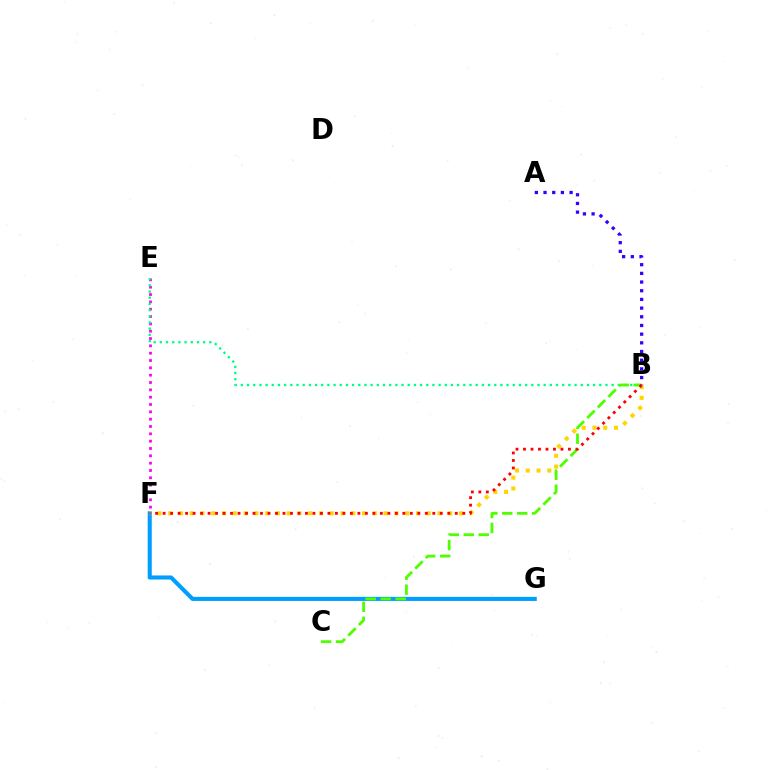{('F', 'G'): [{'color': '#009eff', 'line_style': 'solid', 'thickness': 2.94}], ('E', 'F'): [{'color': '#ff00ed', 'line_style': 'dotted', 'thickness': 1.99}], ('B', 'E'): [{'color': '#00ff86', 'line_style': 'dotted', 'thickness': 1.68}], ('B', 'F'): [{'color': '#ffd500', 'line_style': 'dotted', 'thickness': 2.93}, {'color': '#ff0000', 'line_style': 'dotted', 'thickness': 2.04}], ('B', 'C'): [{'color': '#4fff00', 'line_style': 'dashed', 'thickness': 2.03}], ('A', 'B'): [{'color': '#3700ff', 'line_style': 'dotted', 'thickness': 2.36}]}